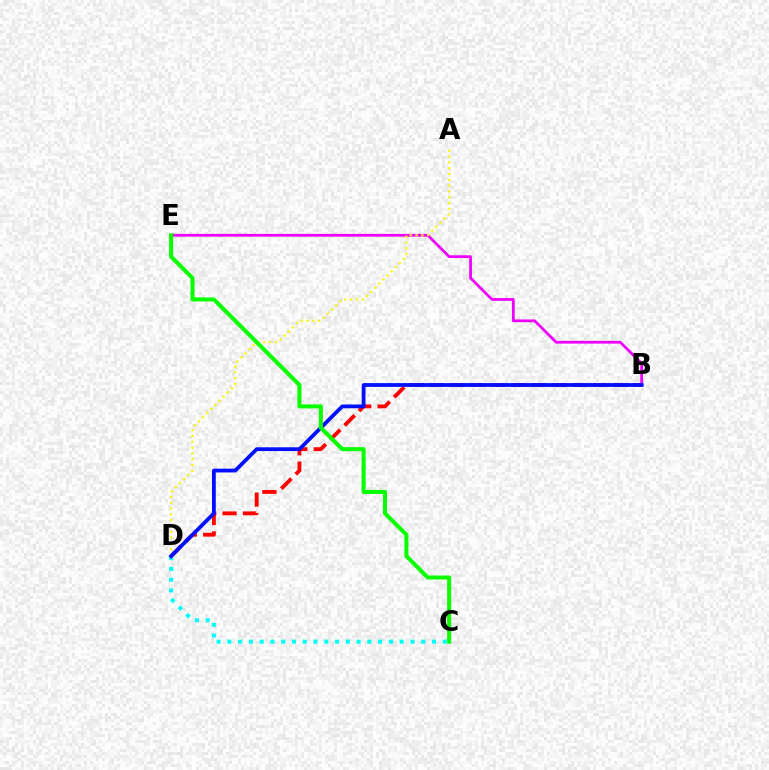{('B', 'E'): [{'color': '#ee00ff', 'line_style': 'solid', 'thickness': 2.0}], ('A', 'D'): [{'color': '#fcf500', 'line_style': 'dotted', 'thickness': 1.58}], ('B', 'D'): [{'color': '#ff0000', 'line_style': 'dashed', 'thickness': 2.77}, {'color': '#0010ff', 'line_style': 'solid', 'thickness': 2.72}], ('C', 'D'): [{'color': '#00fff6', 'line_style': 'dotted', 'thickness': 2.93}], ('C', 'E'): [{'color': '#08ff00', 'line_style': 'solid', 'thickness': 2.9}]}